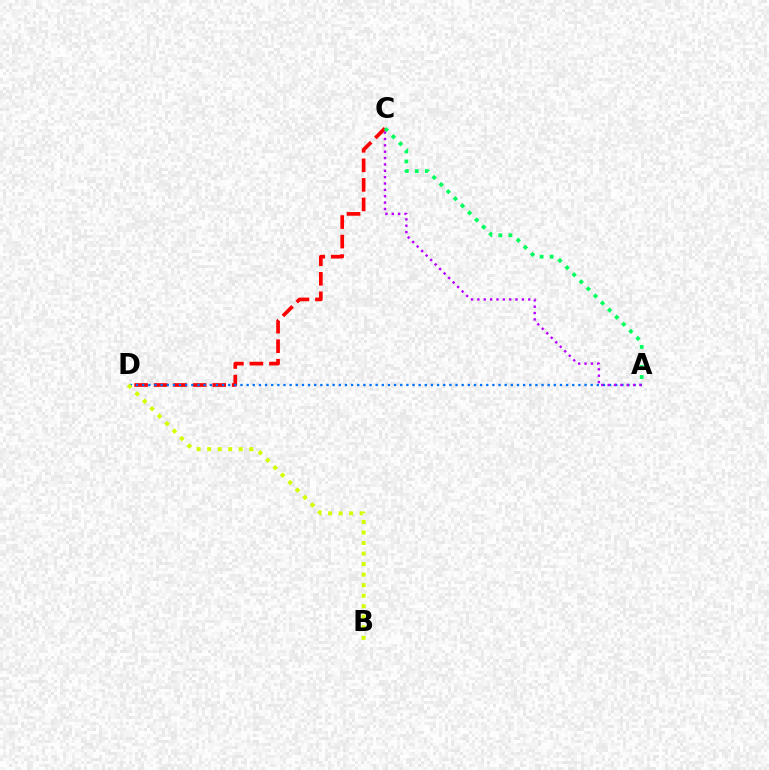{('C', 'D'): [{'color': '#ff0000', 'line_style': 'dashed', 'thickness': 2.65}], ('A', 'D'): [{'color': '#0074ff', 'line_style': 'dotted', 'thickness': 1.67}], ('B', 'D'): [{'color': '#d1ff00', 'line_style': 'dotted', 'thickness': 2.86}], ('A', 'C'): [{'color': '#00ff5c', 'line_style': 'dotted', 'thickness': 2.72}, {'color': '#b900ff', 'line_style': 'dotted', 'thickness': 1.73}]}